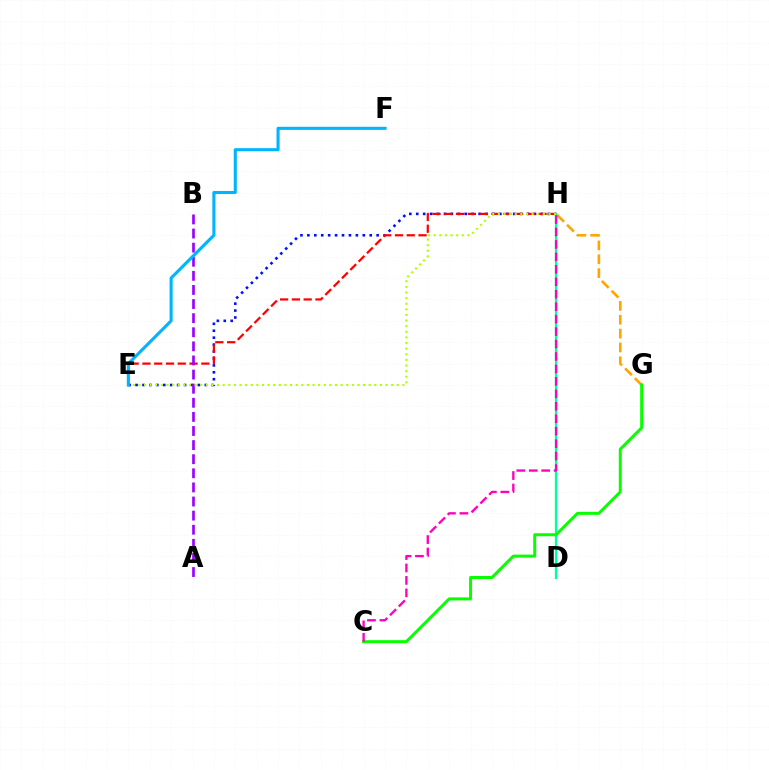{('E', 'H'): [{'color': '#0010ff', 'line_style': 'dotted', 'thickness': 1.88}, {'color': '#ff0000', 'line_style': 'dashed', 'thickness': 1.6}, {'color': '#b3ff00', 'line_style': 'dotted', 'thickness': 1.53}], ('G', 'H'): [{'color': '#ffa500', 'line_style': 'dashed', 'thickness': 1.88}], ('D', 'H'): [{'color': '#00ff9d', 'line_style': 'solid', 'thickness': 1.66}], ('C', 'G'): [{'color': '#08ff00', 'line_style': 'solid', 'thickness': 2.16}], ('A', 'B'): [{'color': '#9b00ff', 'line_style': 'dashed', 'thickness': 1.92}], ('E', 'F'): [{'color': '#00b5ff', 'line_style': 'solid', 'thickness': 2.22}], ('C', 'H'): [{'color': '#ff00bd', 'line_style': 'dashed', 'thickness': 1.69}]}